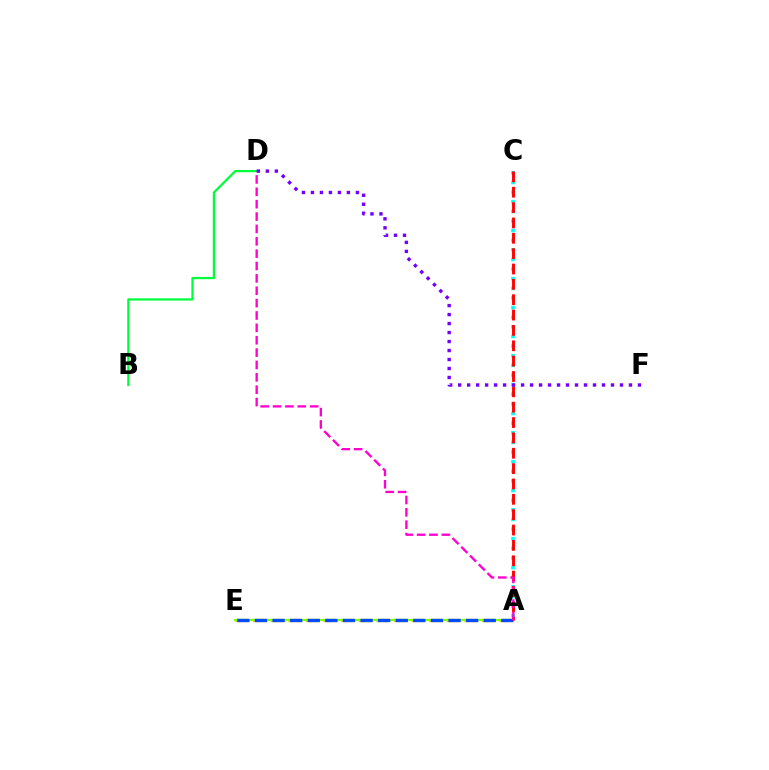{('A', 'E'): [{'color': '#ffbd00', 'line_style': 'dashed', 'thickness': 2.39}, {'color': '#84ff00', 'line_style': 'solid', 'thickness': 1.6}, {'color': '#004bff', 'line_style': 'dashed', 'thickness': 2.39}], ('B', 'D'): [{'color': '#00ff39', 'line_style': 'solid', 'thickness': 1.61}], ('A', 'C'): [{'color': '#00fff6', 'line_style': 'dotted', 'thickness': 2.62}, {'color': '#ff0000', 'line_style': 'dashed', 'thickness': 2.09}], ('D', 'F'): [{'color': '#7200ff', 'line_style': 'dotted', 'thickness': 2.44}], ('A', 'D'): [{'color': '#ff00cf', 'line_style': 'dashed', 'thickness': 1.68}]}